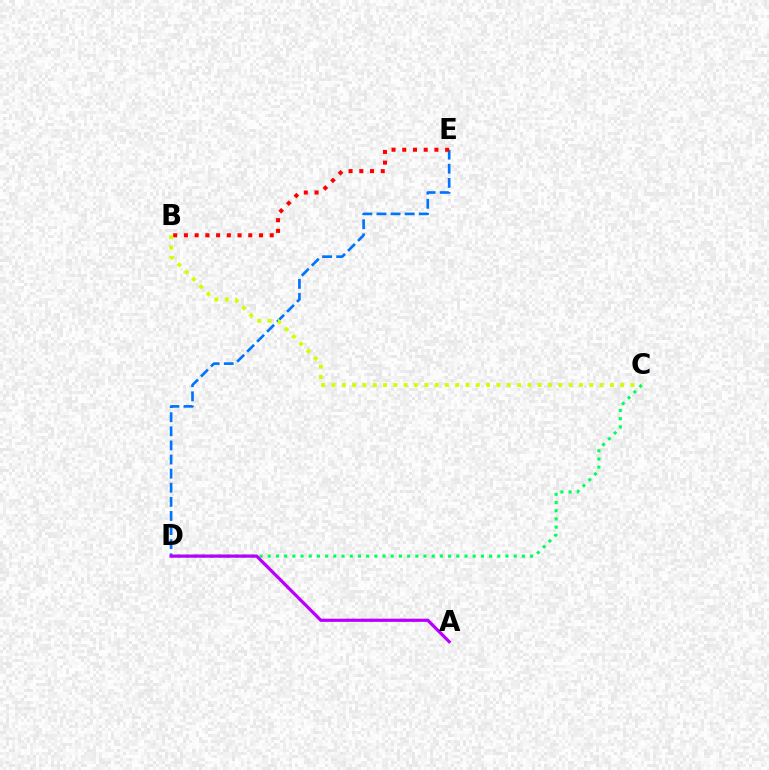{('D', 'E'): [{'color': '#0074ff', 'line_style': 'dashed', 'thickness': 1.92}], ('B', 'C'): [{'color': '#d1ff00', 'line_style': 'dotted', 'thickness': 2.8}], ('C', 'D'): [{'color': '#00ff5c', 'line_style': 'dotted', 'thickness': 2.23}], ('A', 'D'): [{'color': '#b900ff', 'line_style': 'solid', 'thickness': 2.32}], ('B', 'E'): [{'color': '#ff0000', 'line_style': 'dotted', 'thickness': 2.91}]}